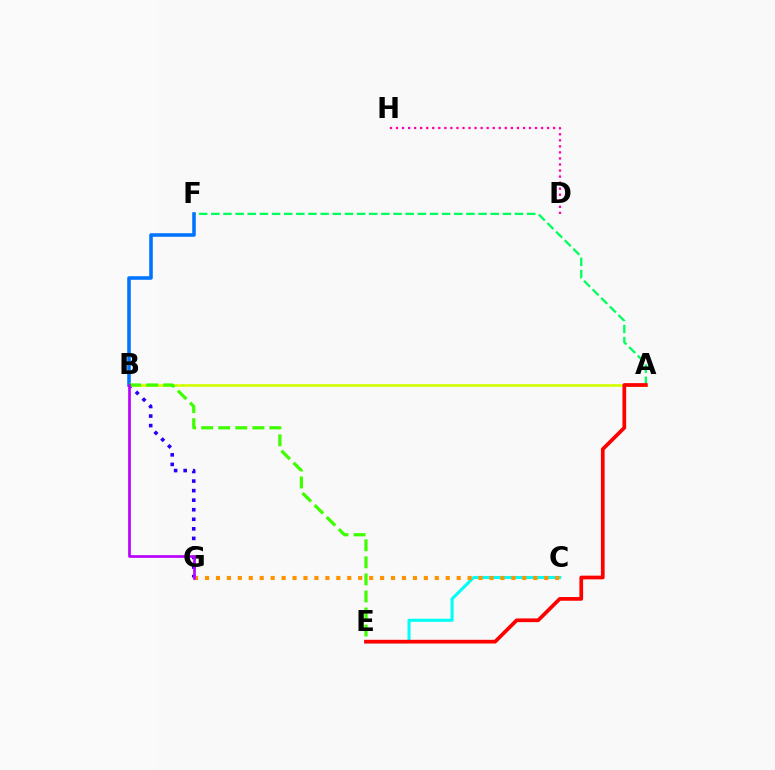{('D', 'H'): [{'color': '#ff00ac', 'line_style': 'dotted', 'thickness': 1.64}], ('B', 'G'): [{'color': '#2500ff', 'line_style': 'dotted', 'thickness': 2.59}, {'color': '#b900ff', 'line_style': 'solid', 'thickness': 1.93}], ('A', 'F'): [{'color': '#00ff5c', 'line_style': 'dashed', 'thickness': 1.65}], ('C', 'E'): [{'color': '#00fff6', 'line_style': 'solid', 'thickness': 2.21}], ('A', 'B'): [{'color': '#d1ff00', 'line_style': 'solid', 'thickness': 1.9}], ('C', 'G'): [{'color': '#ff9400', 'line_style': 'dotted', 'thickness': 2.97}], ('B', 'F'): [{'color': '#0074ff', 'line_style': 'solid', 'thickness': 2.56}], ('B', 'E'): [{'color': '#3dff00', 'line_style': 'dashed', 'thickness': 2.32}], ('A', 'E'): [{'color': '#ff0000', 'line_style': 'solid', 'thickness': 2.67}]}